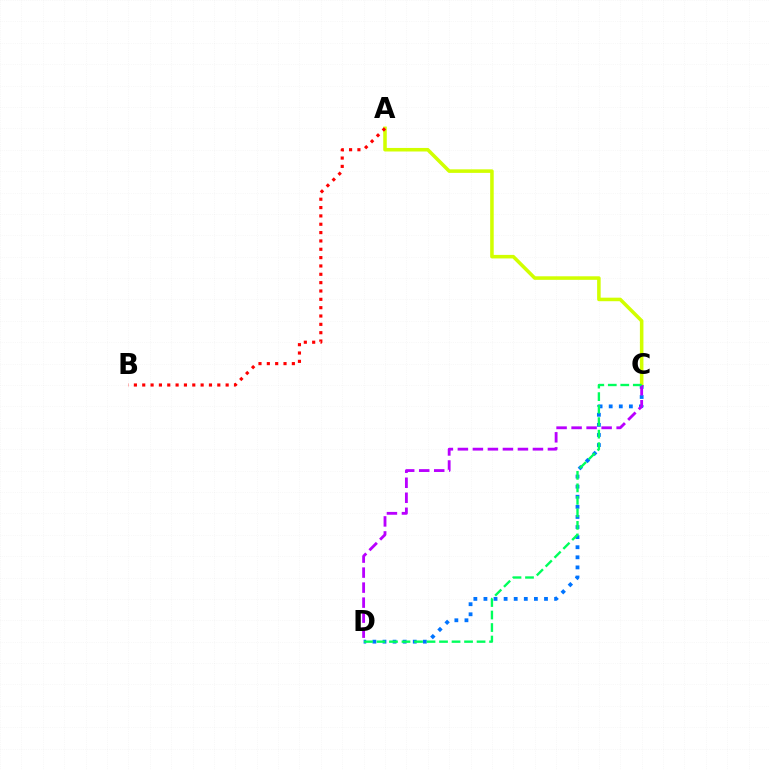{('A', 'C'): [{'color': '#d1ff00', 'line_style': 'solid', 'thickness': 2.55}], ('C', 'D'): [{'color': '#0074ff', 'line_style': 'dotted', 'thickness': 2.74}, {'color': '#b900ff', 'line_style': 'dashed', 'thickness': 2.04}, {'color': '#00ff5c', 'line_style': 'dashed', 'thickness': 1.7}], ('A', 'B'): [{'color': '#ff0000', 'line_style': 'dotted', 'thickness': 2.27}]}